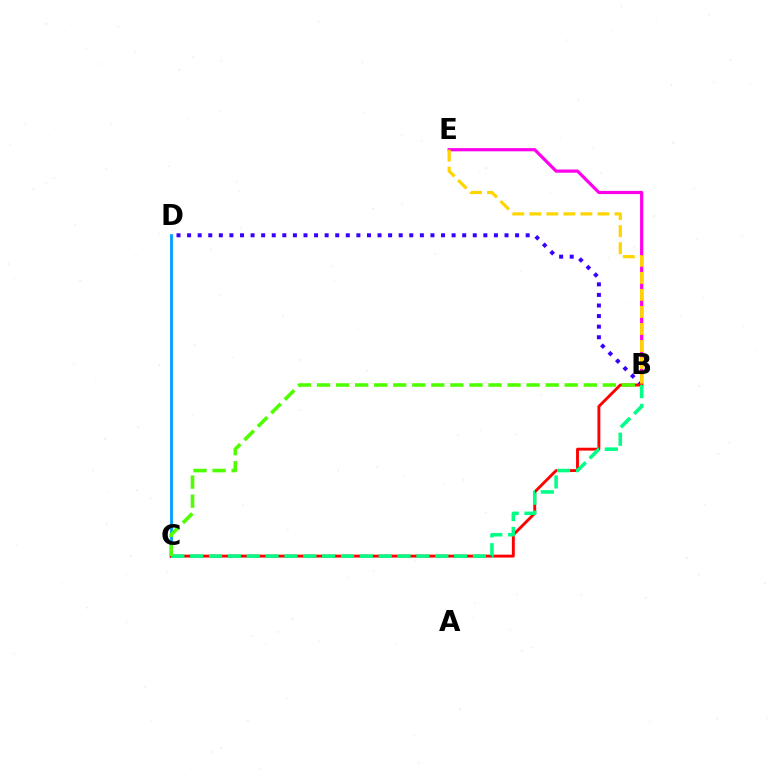{('B', 'D'): [{'color': '#3700ff', 'line_style': 'dotted', 'thickness': 2.87}], ('C', 'D'): [{'color': '#009eff', 'line_style': 'solid', 'thickness': 2.02}], ('B', 'E'): [{'color': '#ff00ed', 'line_style': 'solid', 'thickness': 2.3}, {'color': '#ffd500', 'line_style': 'dashed', 'thickness': 2.31}], ('B', 'C'): [{'color': '#ff0000', 'line_style': 'solid', 'thickness': 2.08}, {'color': '#00ff86', 'line_style': 'dashed', 'thickness': 2.56}, {'color': '#4fff00', 'line_style': 'dashed', 'thickness': 2.59}]}